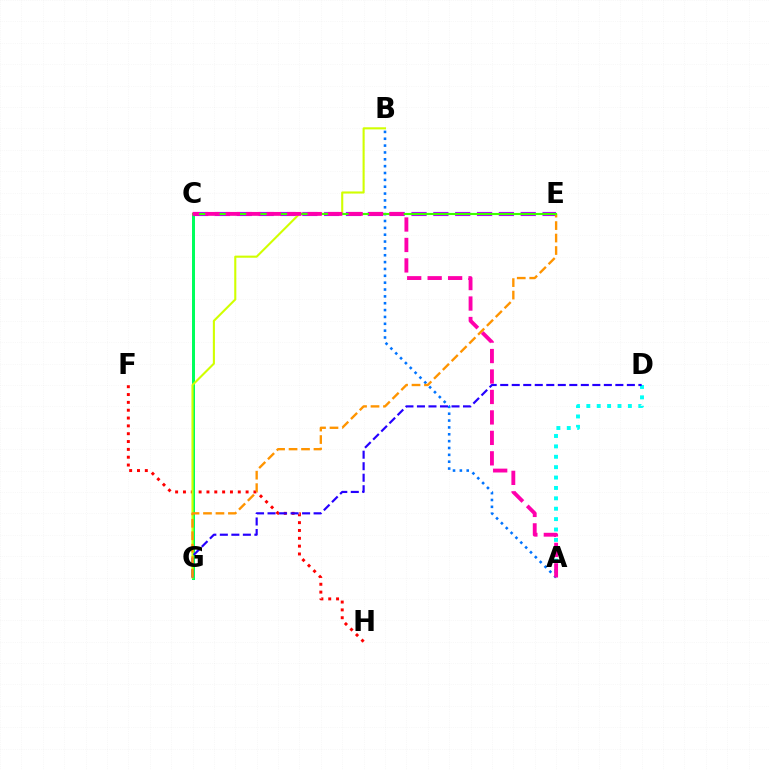{('F', 'H'): [{'color': '#ff0000', 'line_style': 'dotted', 'thickness': 2.13}], ('C', 'G'): [{'color': '#00ff5c', 'line_style': 'solid', 'thickness': 2.15}], ('C', 'E'): [{'color': '#b900ff', 'line_style': 'dashed', 'thickness': 2.97}, {'color': '#3dff00', 'line_style': 'solid', 'thickness': 1.52}], ('B', 'G'): [{'color': '#d1ff00', 'line_style': 'solid', 'thickness': 1.51}], ('A', 'D'): [{'color': '#00fff6', 'line_style': 'dotted', 'thickness': 2.82}], ('A', 'B'): [{'color': '#0074ff', 'line_style': 'dotted', 'thickness': 1.86}], ('D', 'G'): [{'color': '#2500ff', 'line_style': 'dashed', 'thickness': 1.56}], ('E', 'G'): [{'color': '#ff9400', 'line_style': 'dashed', 'thickness': 1.69}], ('A', 'C'): [{'color': '#ff00ac', 'line_style': 'dashed', 'thickness': 2.78}]}